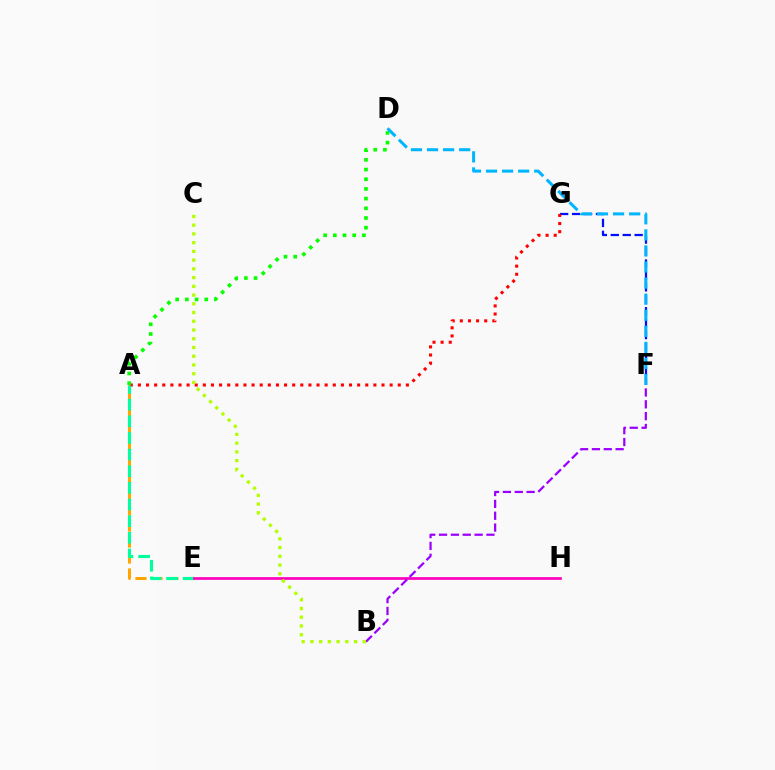{('A', 'E'): [{'color': '#ffa500', 'line_style': 'dashed', 'thickness': 2.17}, {'color': '#00ff9d', 'line_style': 'dashed', 'thickness': 2.26}], ('F', 'G'): [{'color': '#0010ff', 'line_style': 'dashed', 'thickness': 1.62}], ('A', 'G'): [{'color': '#ff0000', 'line_style': 'dotted', 'thickness': 2.21}], ('A', 'D'): [{'color': '#08ff00', 'line_style': 'dotted', 'thickness': 2.63}], ('D', 'F'): [{'color': '#00b5ff', 'line_style': 'dashed', 'thickness': 2.18}], ('E', 'H'): [{'color': '#ff00bd', 'line_style': 'solid', 'thickness': 1.95}], ('B', 'F'): [{'color': '#9b00ff', 'line_style': 'dashed', 'thickness': 1.61}], ('B', 'C'): [{'color': '#b3ff00', 'line_style': 'dotted', 'thickness': 2.37}]}